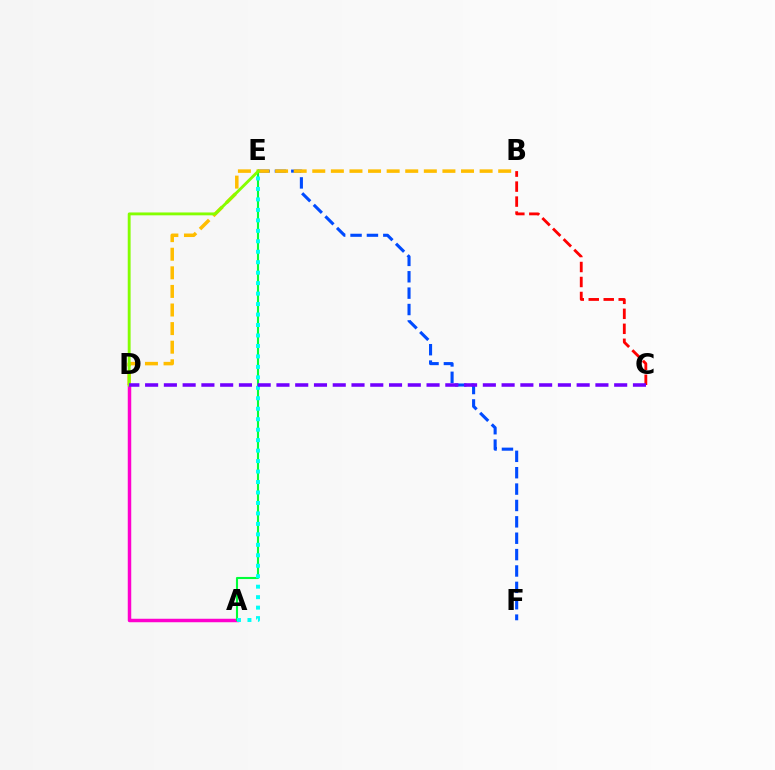{('B', 'C'): [{'color': '#ff0000', 'line_style': 'dashed', 'thickness': 2.04}], ('A', 'D'): [{'color': '#ff00cf', 'line_style': 'solid', 'thickness': 2.5}], ('E', 'F'): [{'color': '#004bff', 'line_style': 'dashed', 'thickness': 2.23}], ('B', 'D'): [{'color': '#ffbd00', 'line_style': 'dashed', 'thickness': 2.53}], ('A', 'E'): [{'color': '#00ff39', 'line_style': 'solid', 'thickness': 1.52}, {'color': '#00fff6', 'line_style': 'dotted', 'thickness': 2.84}], ('D', 'E'): [{'color': '#84ff00', 'line_style': 'solid', 'thickness': 2.06}], ('C', 'D'): [{'color': '#7200ff', 'line_style': 'dashed', 'thickness': 2.55}]}